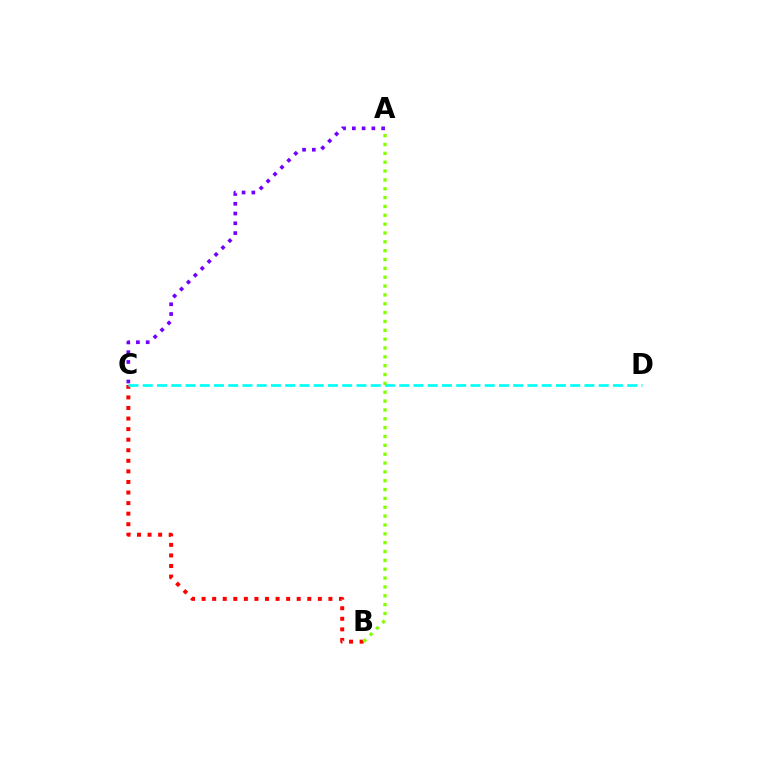{('B', 'C'): [{'color': '#ff0000', 'line_style': 'dotted', 'thickness': 2.87}], ('A', 'C'): [{'color': '#7200ff', 'line_style': 'dotted', 'thickness': 2.66}], ('C', 'D'): [{'color': '#00fff6', 'line_style': 'dashed', 'thickness': 1.94}], ('A', 'B'): [{'color': '#84ff00', 'line_style': 'dotted', 'thickness': 2.4}]}